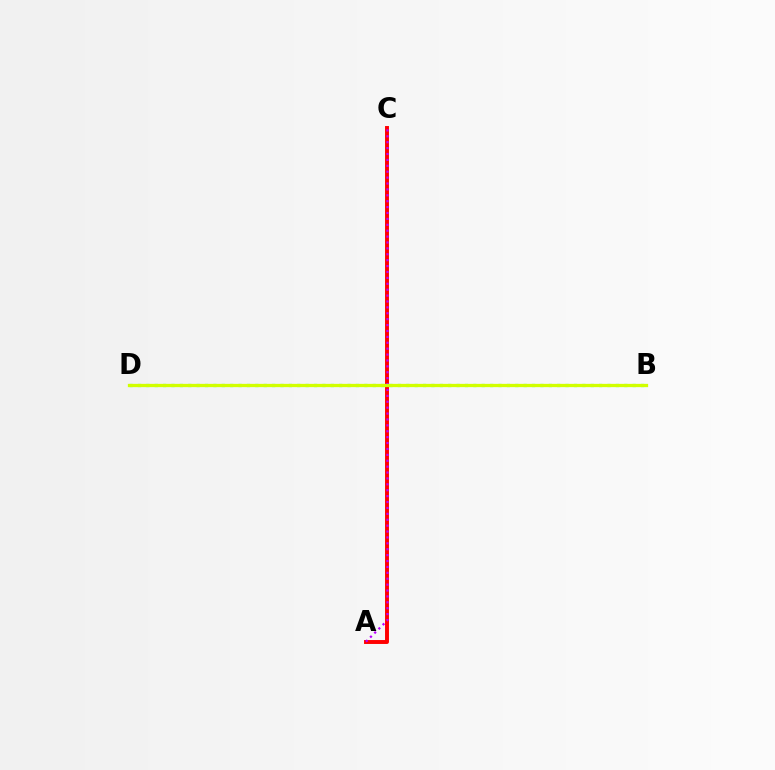{('B', 'D'): [{'color': '#00ff5c', 'line_style': 'dotted', 'thickness': 2.28}, {'color': '#0074ff', 'line_style': 'dashed', 'thickness': 1.95}, {'color': '#d1ff00', 'line_style': 'solid', 'thickness': 2.36}], ('A', 'C'): [{'color': '#ff0000', 'line_style': 'solid', 'thickness': 2.83}, {'color': '#b900ff', 'line_style': 'dotted', 'thickness': 1.6}]}